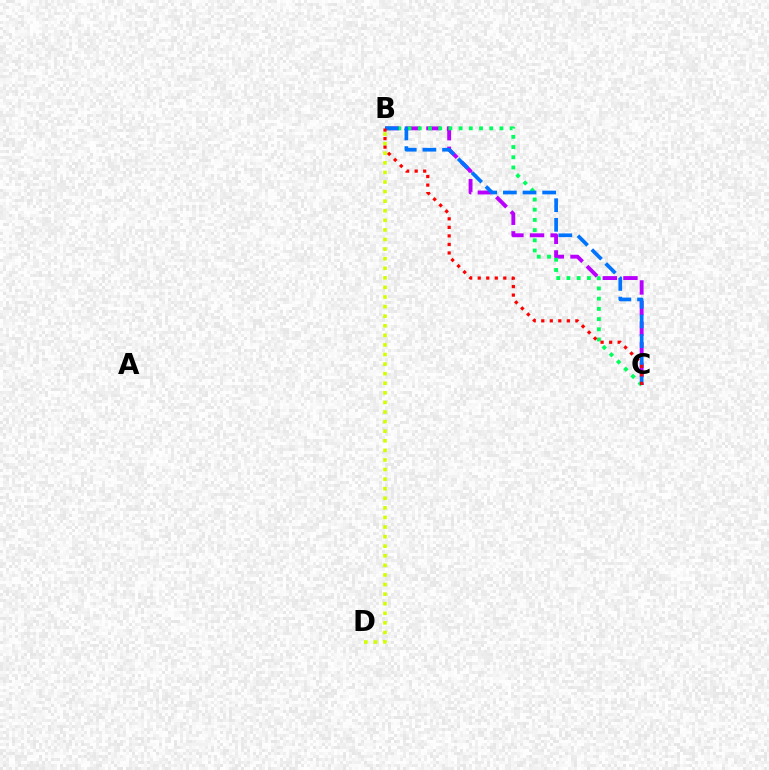{('B', 'D'): [{'color': '#d1ff00', 'line_style': 'dotted', 'thickness': 2.6}], ('B', 'C'): [{'color': '#b900ff', 'line_style': 'dashed', 'thickness': 2.8}, {'color': '#00ff5c', 'line_style': 'dotted', 'thickness': 2.77}, {'color': '#0074ff', 'line_style': 'dashed', 'thickness': 2.67}, {'color': '#ff0000', 'line_style': 'dotted', 'thickness': 2.32}]}